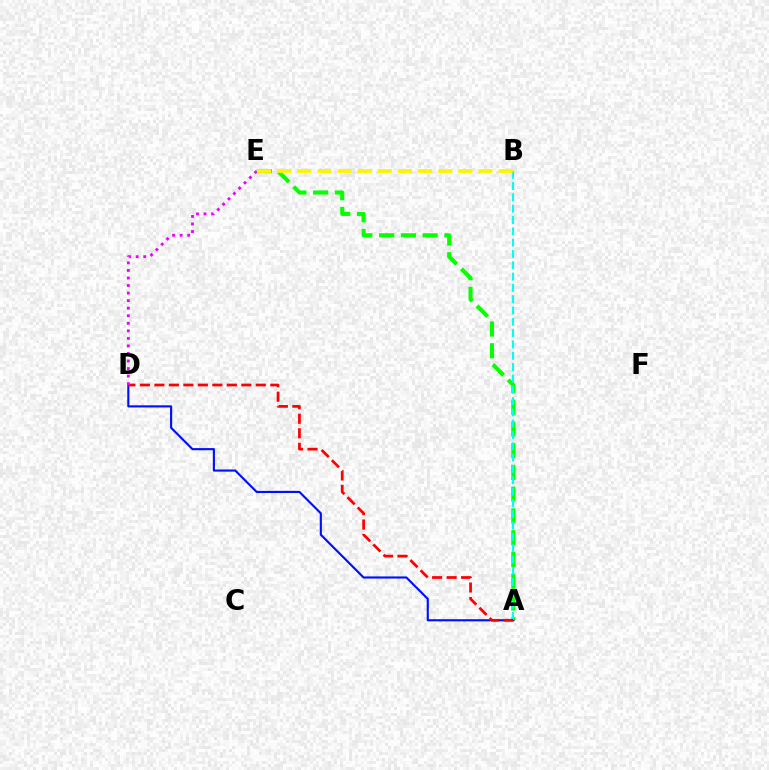{('A', 'E'): [{'color': '#08ff00', 'line_style': 'dashed', 'thickness': 2.95}], ('A', 'D'): [{'color': '#0010ff', 'line_style': 'solid', 'thickness': 1.54}, {'color': '#ff0000', 'line_style': 'dashed', 'thickness': 1.97}], ('A', 'B'): [{'color': '#00fff6', 'line_style': 'dashed', 'thickness': 1.54}], ('D', 'E'): [{'color': '#ee00ff', 'line_style': 'dotted', 'thickness': 2.05}], ('B', 'E'): [{'color': '#fcf500', 'line_style': 'dashed', 'thickness': 2.74}]}